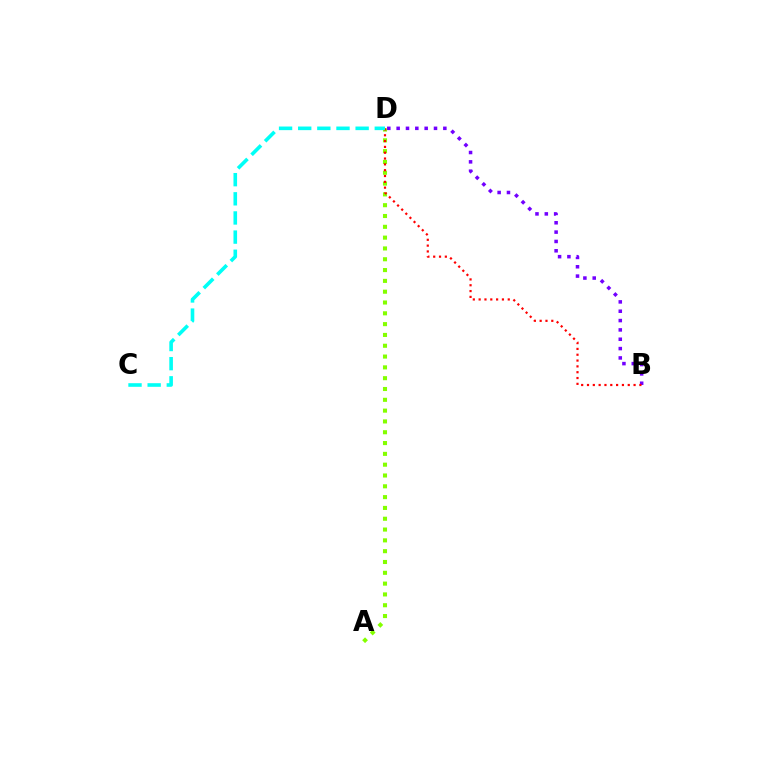{('A', 'D'): [{'color': '#84ff00', 'line_style': 'dotted', 'thickness': 2.94}], ('B', 'D'): [{'color': '#7200ff', 'line_style': 'dotted', 'thickness': 2.54}, {'color': '#ff0000', 'line_style': 'dotted', 'thickness': 1.58}], ('C', 'D'): [{'color': '#00fff6', 'line_style': 'dashed', 'thickness': 2.6}]}